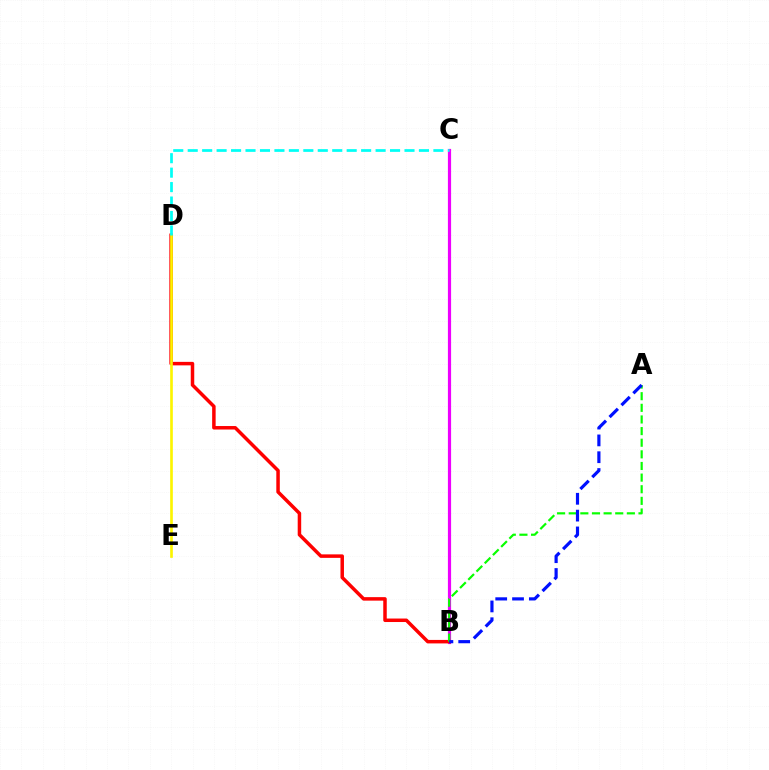{('B', 'C'): [{'color': '#ee00ff', 'line_style': 'solid', 'thickness': 2.29}], ('B', 'D'): [{'color': '#ff0000', 'line_style': 'solid', 'thickness': 2.52}], ('A', 'B'): [{'color': '#08ff00', 'line_style': 'dashed', 'thickness': 1.58}, {'color': '#0010ff', 'line_style': 'dashed', 'thickness': 2.28}], ('D', 'E'): [{'color': '#fcf500', 'line_style': 'solid', 'thickness': 1.91}], ('C', 'D'): [{'color': '#00fff6', 'line_style': 'dashed', 'thickness': 1.96}]}